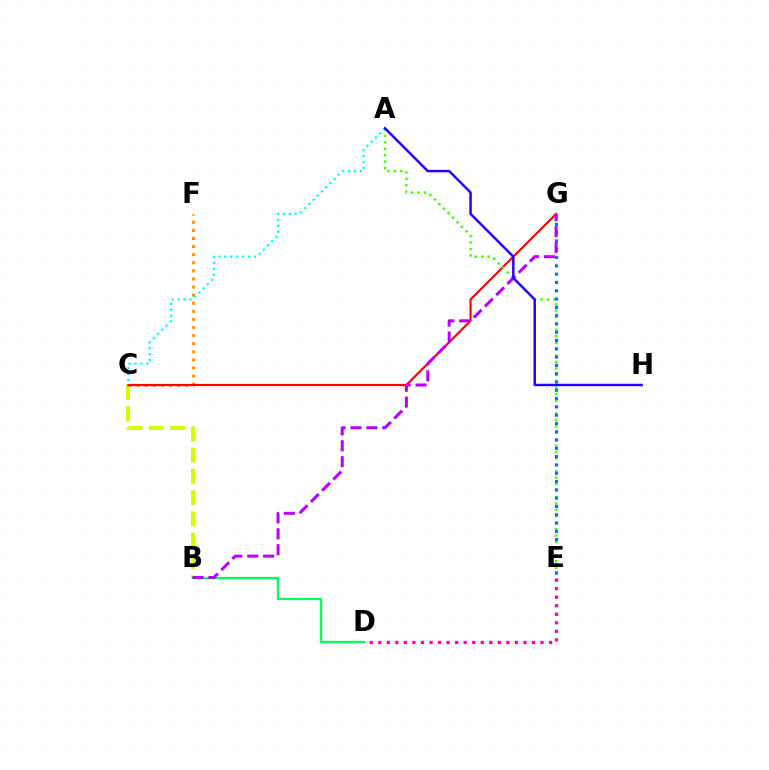{('B', 'C'): [{'color': '#d1ff00', 'line_style': 'dashed', 'thickness': 2.89}], ('C', 'F'): [{'color': '#ff9400', 'line_style': 'dotted', 'thickness': 2.2}], ('B', 'D'): [{'color': '#00ff5c', 'line_style': 'solid', 'thickness': 1.68}], ('D', 'E'): [{'color': '#ff00ac', 'line_style': 'dotted', 'thickness': 2.32}], ('C', 'G'): [{'color': '#ff0000', 'line_style': 'solid', 'thickness': 1.55}], ('A', 'E'): [{'color': '#3dff00', 'line_style': 'dotted', 'thickness': 1.75}], ('E', 'G'): [{'color': '#0074ff', 'line_style': 'dotted', 'thickness': 2.25}], ('A', 'C'): [{'color': '#00fff6', 'line_style': 'dotted', 'thickness': 1.61}], ('B', 'G'): [{'color': '#b900ff', 'line_style': 'dashed', 'thickness': 2.16}], ('A', 'H'): [{'color': '#2500ff', 'line_style': 'solid', 'thickness': 1.77}]}